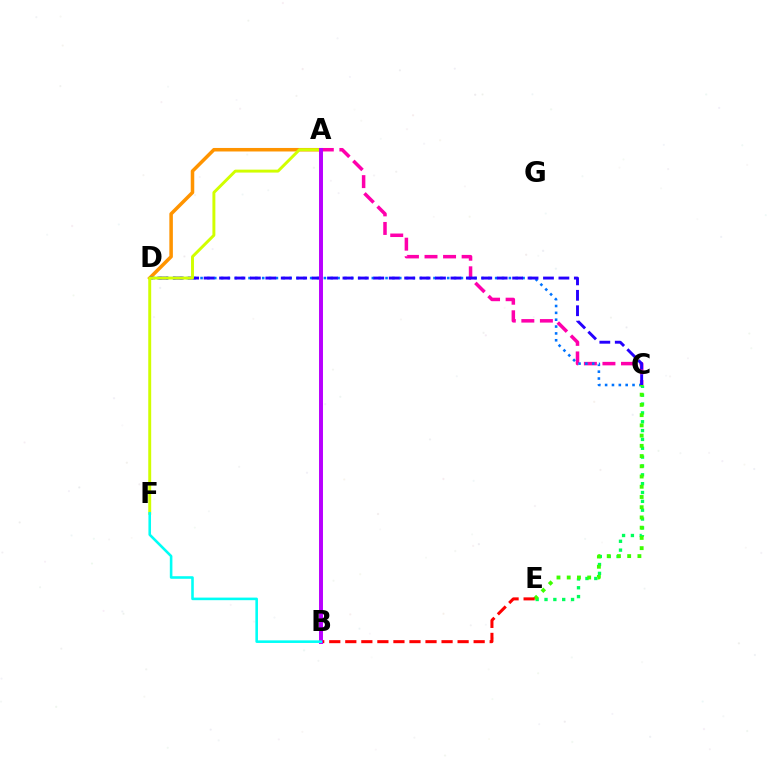{('A', 'D'): [{'color': '#ff9400', 'line_style': 'solid', 'thickness': 2.54}], ('A', 'C'): [{'color': '#ff00ac', 'line_style': 'dashed', 'thickness': 2.52}], ('C', 'E'): [{'color': '#00ff5c', 'line_style': 'dotted', 'thickness': 2.4}, {'color': '#3dff00', 'line_style': 'dotted', 'thickness': 2.78}], ('C', 'D'): [{'color': '#0074ff', 'line_style': 'dotted', 'thickness': 1.86}, {'color': '#2500ff', 'line_style': 'dashed', 'thickness': 2.1}], ('A', 'F'): [{'color': '#d1ff00', 'line_style': 'solid', 'thickness': 2.12}], ('B', 'E'): [{'color': '#ff0000', 'line_style': 'dashed', 'thickness': 2.18}], ('A', 'B'): [{'color': '#b900ff', 'line_style': 'solid', 'thickness': 2.85}], ('B', 'F'): [{'color': '#00fff6', 'line_style': 'solid', 'thickness': 1.86}]}